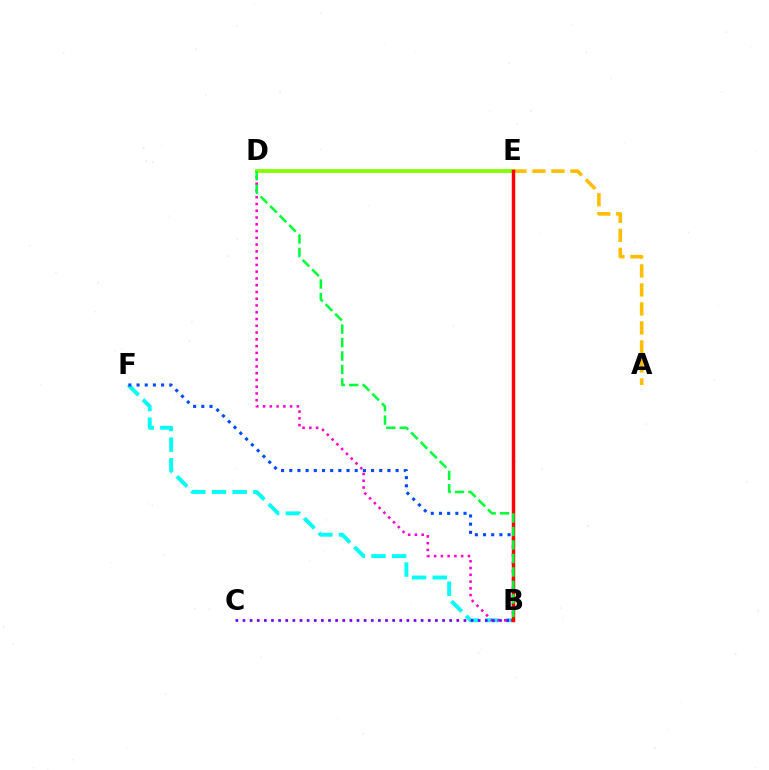{('B', 'F'): [{'color': '#00fff6', 'line_style': 'dashed', 'thickness': 2.81}, {'color': '#004bff', 'line_style': 'dotted', 'thickness': 2.22}], ('B', 'D'): [{'color': '#ff00cf', 'line_style': 'dotted', 'thickness': 1.84}, {'color': '#00ff39', 'line_style': 'dashed', 'thickness': 1.83}], ('D', 'E'): [{'color': '#84ff00', 'line_style': 'solid', 'thickness': 2.75}], ('A', 'E'): [{'color': '#ffbd00', 'line_style': 'dashed', 'thickness': 2.58}], ('B', 'E'): [{'color': '#ff0000', 'line_style': 'solid', 'thickness': 2.49}], ('B', 'C'): [{'color': '#7200ff', 'line_style': 'dotted', 'thickness': 1.94}]}